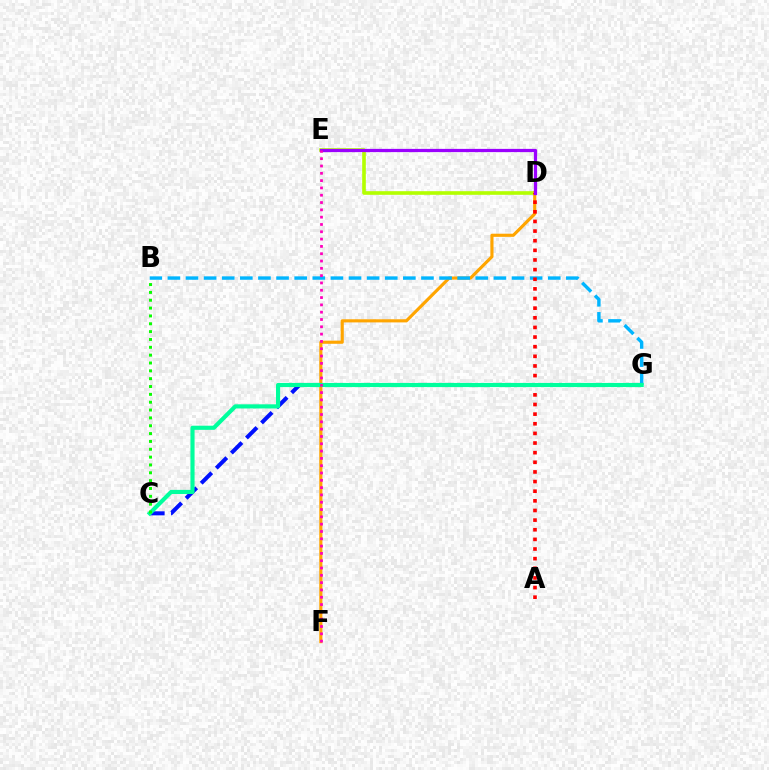{('D', 'E'): [{'color': '#b3ff00', 'line_style': 'solid', 'thickness': 2.61}, {'color': '#9b00ff', 'line_style': 'solid', 'thickness': 2.33}], ('D', 'F'): [{'color': '#ffa500', 'line_style': 'solid', 'thickness': 2.26}], ('B', 'G'): [{'color': '#00b5ff', 'line_style': 'dashed', 'thickness': 2.46}], ('C', 'G'): [{'color': '#0010ff', 'line_style': 'dashed', 'thickness': 2.9}, {'color': '#00ff9d', 'line_style': 'solid', 'thickness': 2.98}], ('A', 'D'): [{'color': '#ff0000', 'line_style': 'dotted', 'thickness': 2.62}], ('B', 'C'): [{'color': '#08ff00', 'line_style': 'dotted', 'thickness': 2.13}], ('E', 'F'): [{'color': '#ff00bd', 'line_style': 'dotted', 'thickness': 1.99}]}